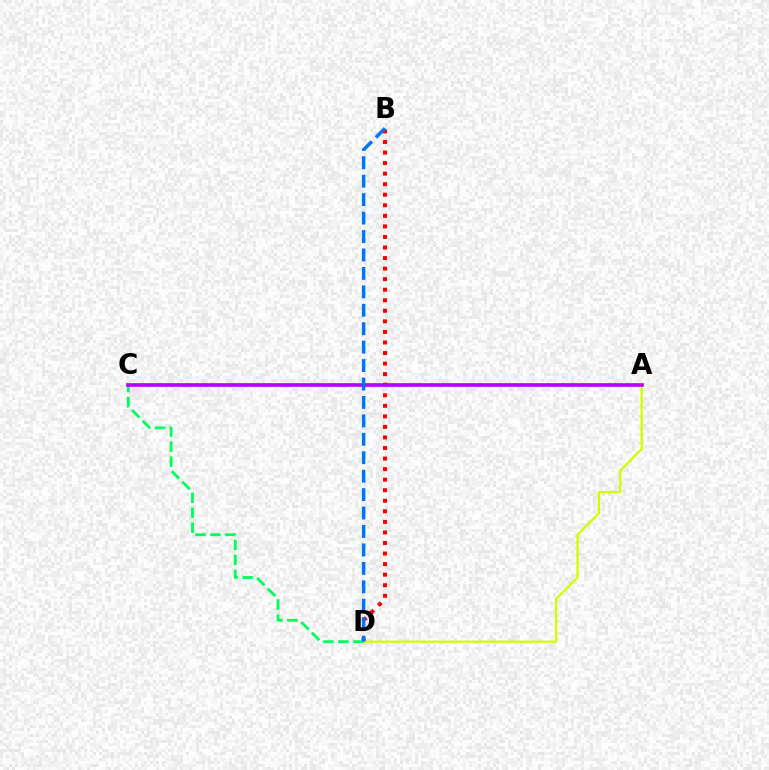{('B', 'D'): [{'color': '#ff0000', 'line_style': 'dotted', 'thickness': 2.87}, {'color': '#0074ff', 'line_style': 'dashed', 'thickness': 2.5}], ('A', 'D'): [{'color': '#d1ff00', 'line_style': 'solid', 'thickness': 1.65}], ('C', 'D'): [{'color': '#00ff5c', 'line_style': 'dashed', 'thickness': 2.04}], ('A', 'C'): [{'color': '#b900ff', 'line_style': 'solid', 'thickness': 2.65}]}